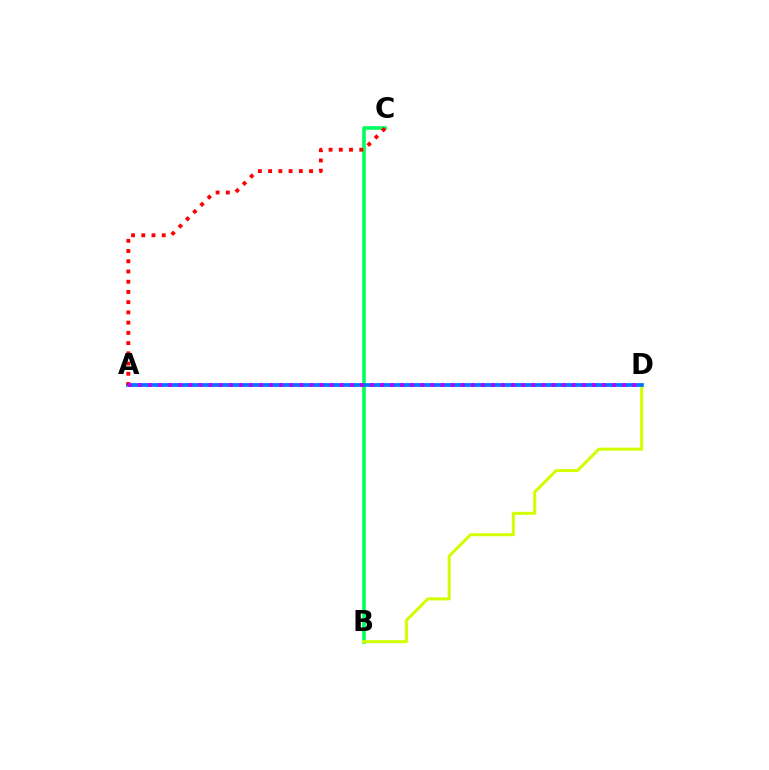{('B', 'C'): [{'color': '#00ff5c', 'line_style': 'solid', 'thickness': 2.6}], ('B', 'D'): [{'color': '#d1ff00', 'line_style': 'solid', 'thickness': 2.18}], ('A', 'D'): [{'color': '#0074ff', 'line_style': 'solid', 'thickness': 2.67}, {'color': '#b900ff', 'line_style': 'dotted', 'thickness': 2.74}], ('A', 'C'): [{'color': '#ff0000', 'line_style': 'dotted', 'thickness': 2.78}]}